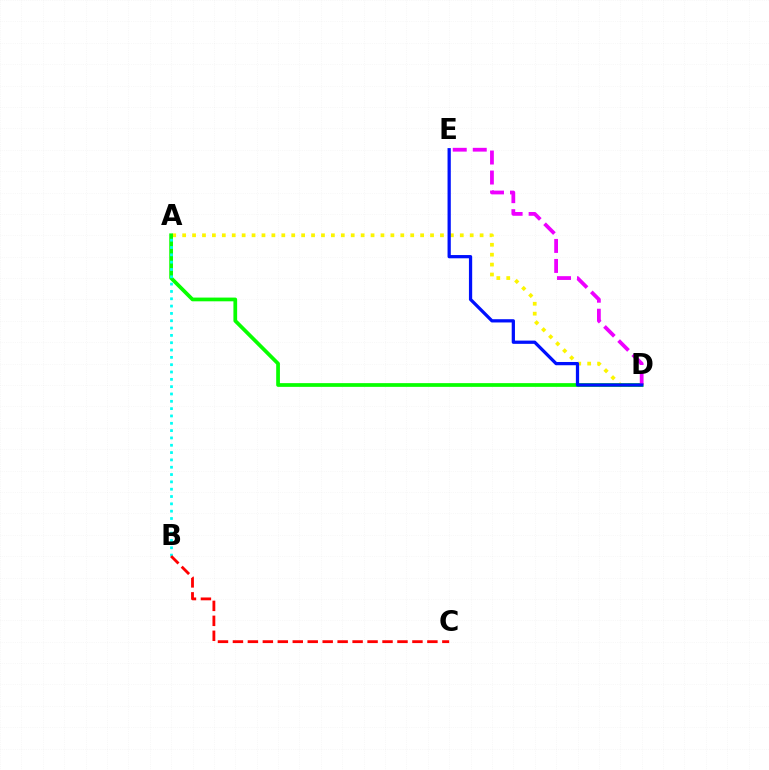{('A', 'D'): [{'color': '#fcf500', 'line_style': 'dotted', 'thickness': 2.69}, {'color': '#08ff00', 'line_style': 'solid', 'thickness': 2.69}], ('D', 'E'): [{'color': '#ee00ff', 'line_style': 'dashed', 'thickness': 2.72}, {'color': '#0010ff', 'line_style': 'solid', 'thickness': 2.34}], ('A', 'B'): [{'color': '#00fff6', 'line_style': 'dotted', 'thickness': 1.99}], ('B', 'C'): [{'color': '#ff0000', 'line_style': 'dashed', 'thickness': 2.03}]}